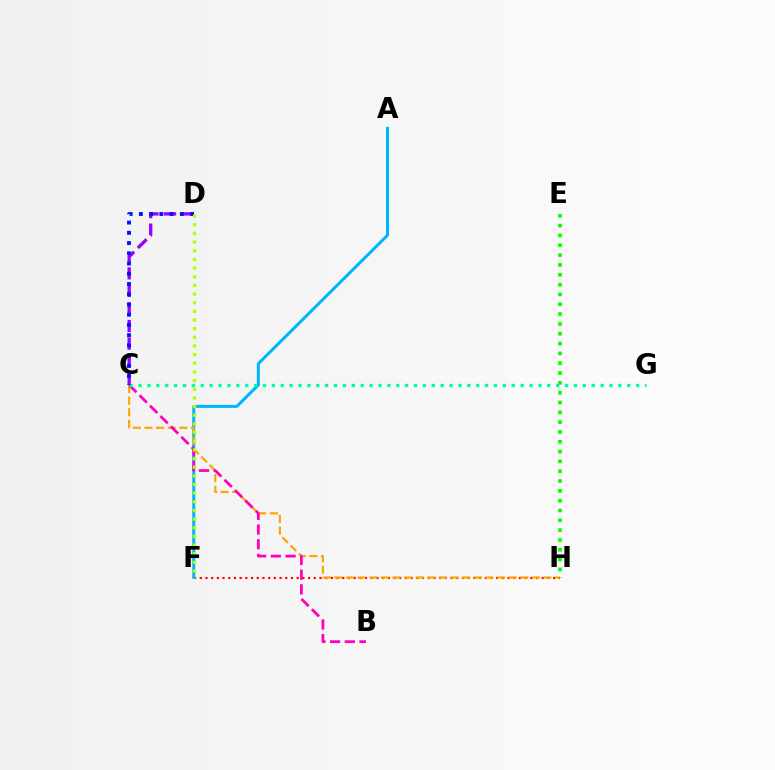{('F', 'H'): [{'color': '#ff0000', 'line_style': 'dotted', 'thickness': 1.55}], ('A', 'F'): [{'color': '#00b5ff', 'line_style': 'solid', 'thickness': 2.16}], ('C', 'H'): [{'color': '#ffa500', 'line_style': 'dashed', 'thickness': 1.58}], ('B', 'C'): [{'color': '#ff00bd', 'line_style': 'dashed', 'thickness': 2.0}], ('C', 'G'): [{'color': '#00ff9d', 'line_style': 'dotted', 'thickness': 2.41}], ('E', 'H'): [{'color': '#08ff00', 'line_style': 'dotted', 'thickness': 2.67}], ('C', 'D'): [{'color': '#9b00ff', 'line_style': 'dashed', 'thickness': 2.39}, {'color': '#0010ff', 'line_style': 'dotted', 'thickness': 2.78}], ('D', 'F'): [{'color': '#b3ff00', 'line_style': 'dotted', 'thickness': 2.35}]}